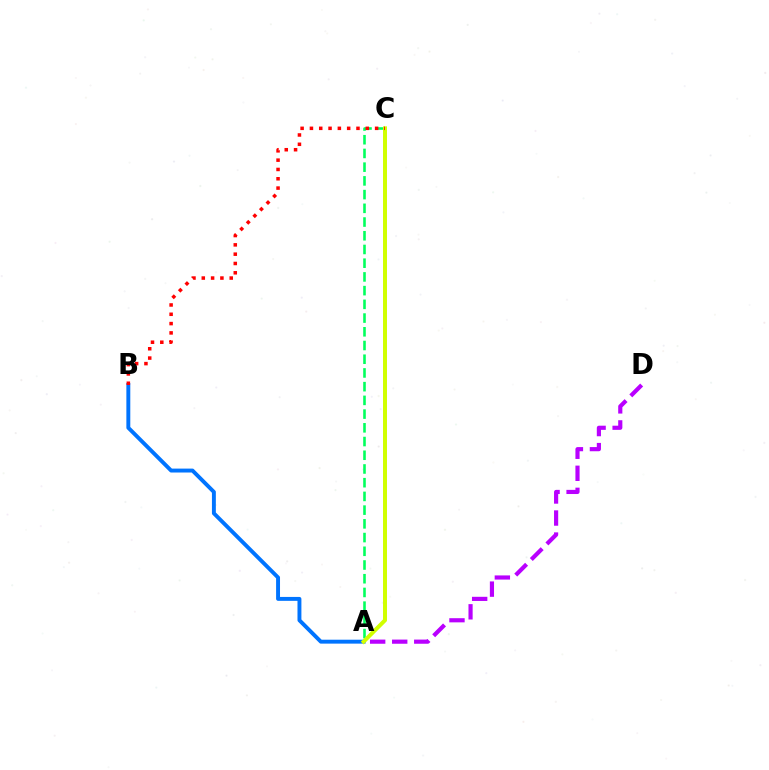{('A', 'D'): [{'color': '#b900ff', 'line_style': 'dashed', 'thickness': 2.99}], ('A', 'B'): [{'color': '#0074ff', 'line_style': 'solid', 'thickness': 2.82}], ('A', 'C'): [{'color': '#00ff5c', 'line_style': 'dashed', 'thickness': 1.86}, {'color': '#d1ff00', 'line_style': 'solid', 'thickness': 2.86}], ('B', 'C'): [{'color': '#ff0000', 'line_style': 'dotted', 'thickness': 2.53}]}